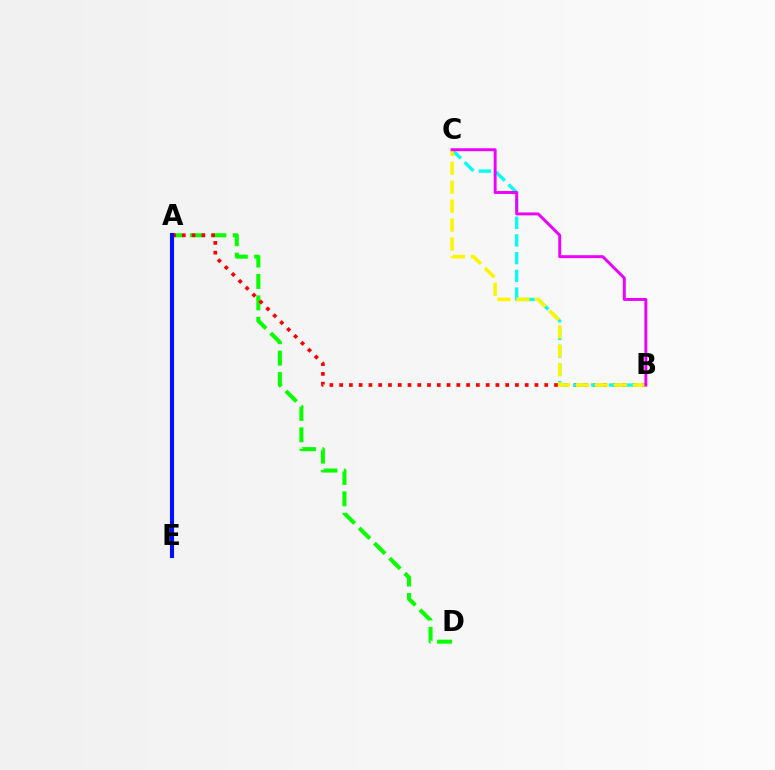{('A', 'D'): [{'color': '#08ff00', 'line_style': 'dashed', 'thickness': 2.91}], ('A', 'B'): [{'color': '#ff0000', 'line_style': 'dotted', 'thickness': 2.65}], ('B', 'C'): [{'color': '#00fff6', 'line_style': 'dashed', 'thickness': 2.41}, {'color': '#fcf500', 'line_style': 'dashed', 'thickness': 2.57}, {'color': '#ee00ff', 'line_style': 'solid', 'thickness': 2.11}], ('A', 'E'): [{'color': '#0010ff', 'line_style': 'solid', 'thickness': 2.96}]}